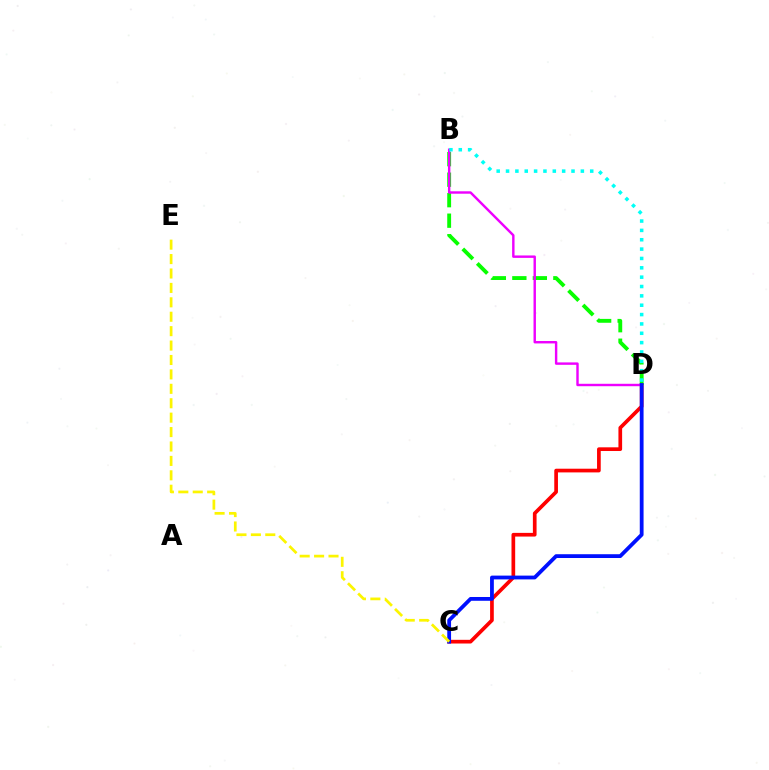{('C', 'D'): [{'color': '#ff0000', 'line_style': 'solid', 'thickness': 2.66}, {'color': '#0010ff', 'line_style': 'solid', 'thickness': 2.73}], ('B', 'D'): [{'color': '#08ff00', 'line_style': 'dashed', 'thickness': 2.79}, {'color': '#ee00ff', 'line_style': 'solid', 'thickness': 1.74}, {'color': '#00fff6', 'line_style': 'dotted', 'thickness': 2.54}], ('C', 'E'): [{'color': '#fcf500', 'line_style': 'dashed', 'thickness': 1.96}]}